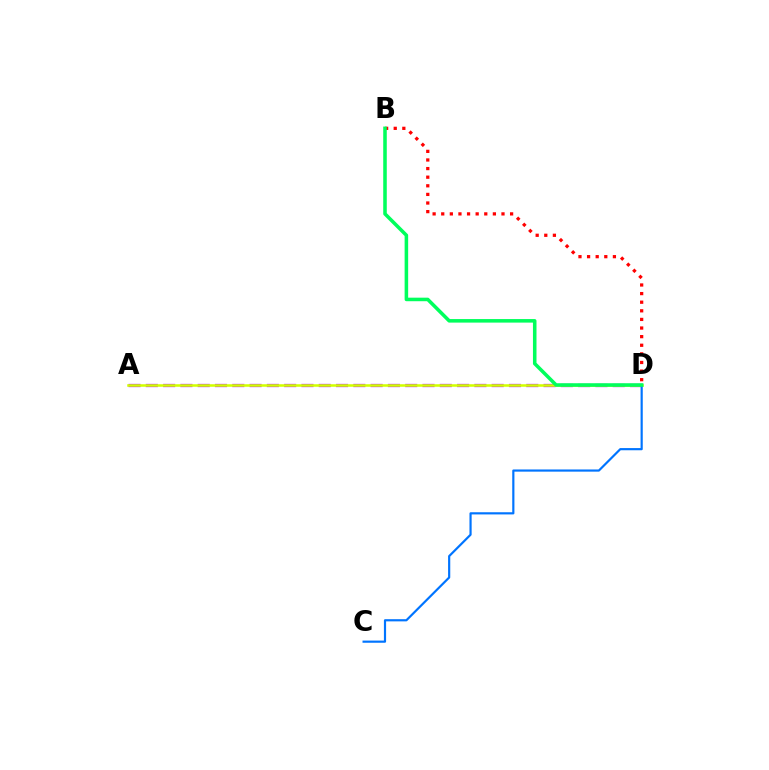{('A', 'D'): [{'color': '#b900ff', 'line_style': 'dashed', 'thickness': 2.35}, {'color': '#d1ff00', 'line_style': 'solid', 'thickness': 1.83}], ('C', 'D'): [{'color': '#0074ff', 'line_style': 'solid', 'thickness': 1.57}], ('B', 'D'): [{'color': '#ff0000', 'line_style': 'dotted', 'thickness': 2.34}, {'color': '#00ff5c', 'line_style': 'solid', 'thickness': 2.55}]}